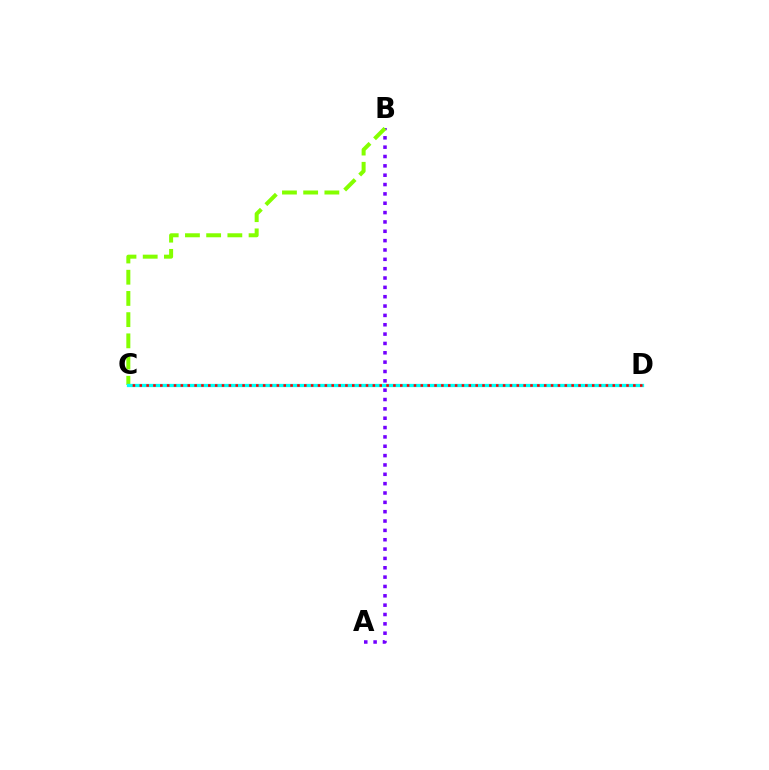{('A', 'B'): [{'color': '#7200ff', 'line_style': 'dotted', 'thickness': 2.54}], ('B', 'C'): [{'color': '#84ff00', 'line_style': 'dashed', 'thickness': 2.88}], ('C', 'D'): [{'color': '#00fff6', 'line_style': 'solid', 'thickness': 2.35}, {'color': '#ff0000', 'line_style': 'dotted', 'thickness': 1.86}]}